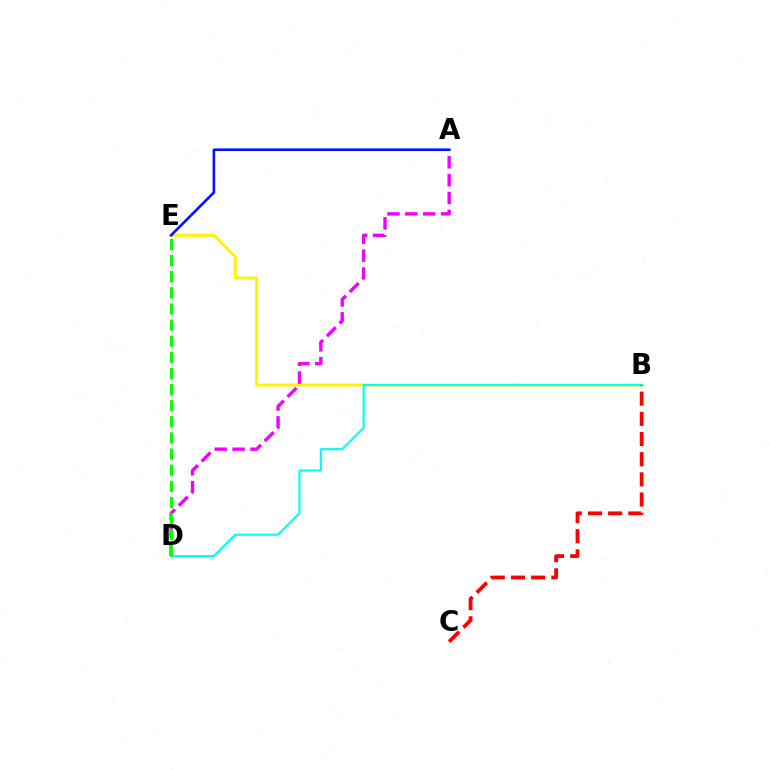{('B', 'E'): [{'color': '#fcf500', 'line_style': 'solid', 'thickness': 2.1}], ('A', 'D'): [{'color': '#ee00ff', 'line_style': 'dashed', 'thickness': 2.43}], ('A', 'E'): [{'color': '#0010ff', 'line_style': 'solid', 'thickness': 1.86}], ('B', 'D'): [{'color': '#00fff6', 'line_style': 'solid', 'thickness': 1.53}], ('D', 'E'): [{'color': '#08ff00', 'line_style': 'dashed', 'thickness': 2.19}], ('B', 'C'): [{'color': '#ff0000', 'line_style': 'dashed', 'thickness': 2.74}]}